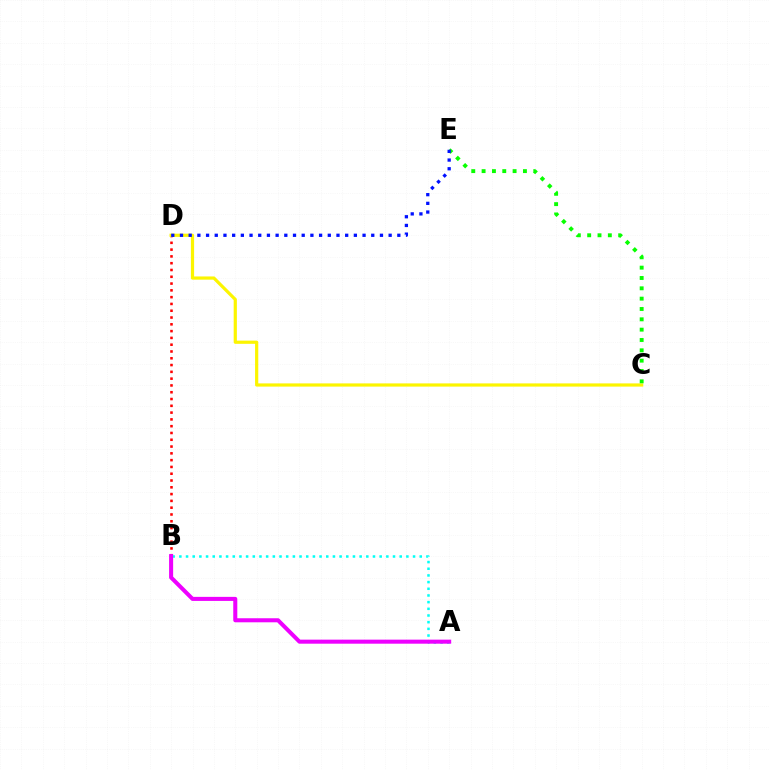{('B', 'D'): [{'color': '#ff0000', 'line_style': 'dotted', 'thickness': 1.85}], ('A', 'B'): [{'color': '#00fff6', 'line_style': 'dotted', 'thickness': 1.81}, {'color': '#ee00ff', 'line_style': 'solid', 'thickness': 2.91}], ('C', 'D'): [{'color': '#fcf500', 'line_style': 'solid', 'thickness': 2.3}], ('C', 'E'): [{'color': '#08ff00', 'line_style': 'dotted', 'thickness': 2.81}], ('D', 'E'): [{'color': '#0010ff', 'line_style': 'dotted', 'thickness': 2.36}]}